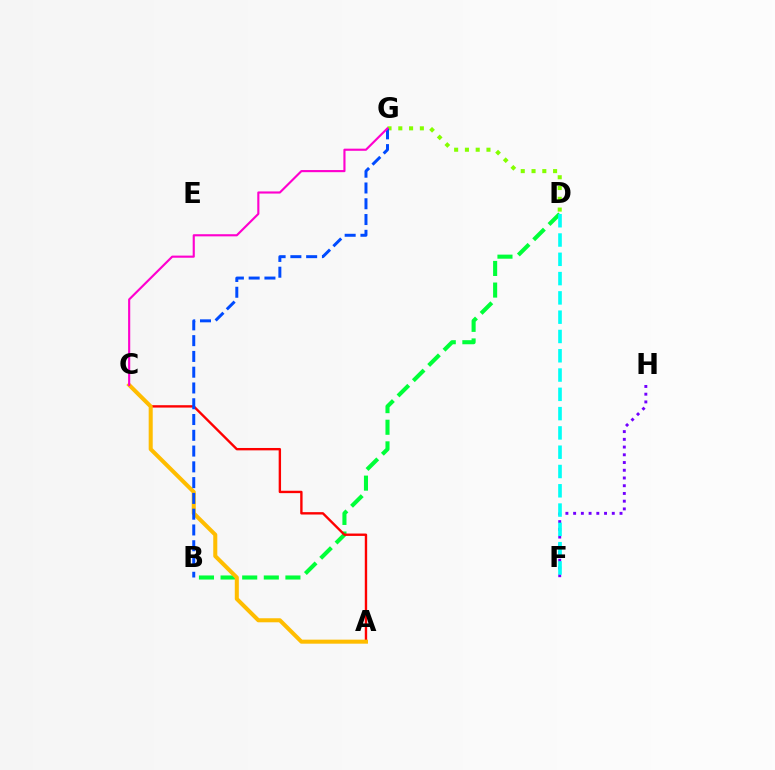{('D', 'G'): [{'color': '#84ff00', 'line_style': 'dotted', 'thickness': 2.93}], ('B', 'D'): [{'color': '#00ff39', 'line_style': 'dashed', 'thickness': 2.94}], ('A', 'C'): [{'color': '#ff0000', 'line_style': 'solid', 'thickness': 1.71}, {'color': '#ffbd00', 'line_style': 'solid', 'thickness': 2.91}], ('F', 'H'): [{'color': '#7200ff', 'line_style': 'dotted', 'thickness': 2.1}], ('D', 'F'): [{'color': '#00fff6', 'line_style': 'dashed', 'thickness': 2.62}], ('B', 'G'): [{'color': '#004bff', 'line_style': 'dashed', 'thickness': 2.14}], ('C', 'G'): [{'color': '#ff00cf', 'line_style': 'solid', 'thickness': 1.54}]}